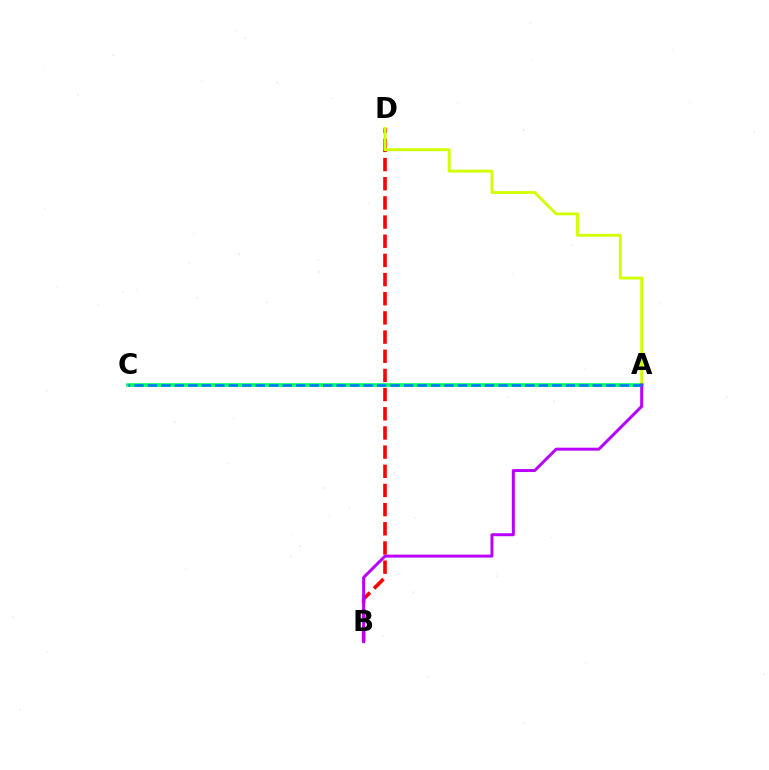{('B', 'D'): [{'color': '#ff0000', 'line_style': 'dashed', 'thickness': 2.6}], ('A', 'D'): [{'color': '#d1ff00', 'line_style': 'solid', 'thickness': 2.06}], ('A', 'C'): [{'color': '#00ff5c', 'line_style': 'solid', 'thickness': 2.59}, {'color': '#0074ff', 'line_style': 'dashed', 'thickness': 1.83}], ('A', 'B'): [{'color': '#b900ff', 'line_style': 'solid', 'thickness': 2.13}]}